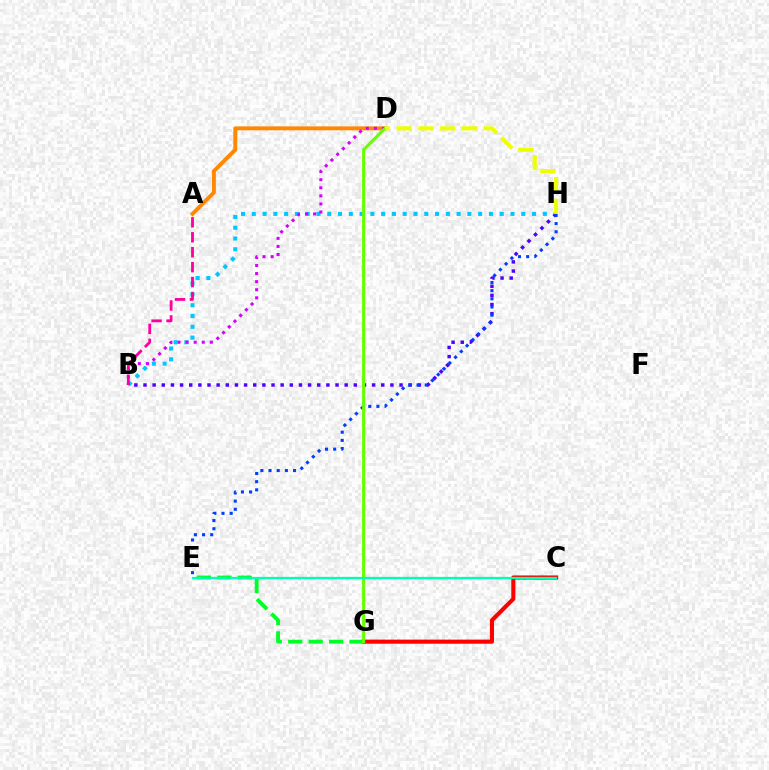{('C', 'G'): [{'color': '#ff0000', 'line_style': 'solid', 'thickness': 2.95}], ('B', 'H'): [{'color': '#00c7ff', 'line_style': 'dotted', 'thickness': 2.93}, {'color': '#4f00ff', 'line_style': 'dotted', 'thickness': 2.48}], ('A', 'D'): [{'color': '#ff8800', 'line_style': 'solid', 'thickness': 2.82}], ('B', 'D'): [{'color': '#d600ff', 'line_style': 'dotted', 'thickness': 2.2}], ('E', 'G'): [{'color': '#00ff27', 'line_style': 'dashed', 'thickness': 2.77}], ('A', 'B'): [{'color': '#ff00a0', 'line_style': 'dashed', 'thickness': 2.03}], ('E', 'H'): [{'color': '#003fff', 'line_style': 'dotted', 'thickness': 2.22}], ('D', 'G'): [{'color': '#66ff00', 'line_style': 'solid', 'thickness': 2.19}], ('D', 'H'): [{'color': '#eeff00', 'line_style': 'dashed', 'thickness': 2.95}], ('C', 'E'): [{'color': '#00ffaf', 'line_style': 'solid', 'thickness': 1.64}]}